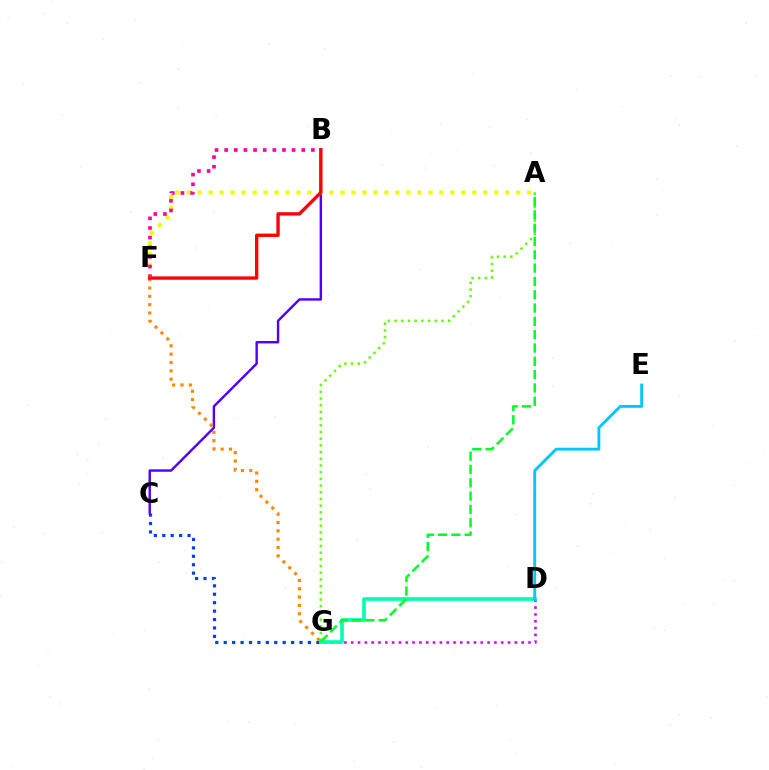{('C', 'G'): [{'color': '#003fff', 'line_style': 'dotted', 'thickness': 2.29}], ('B', 'C'): [{'color': '#4f00ff', 'line_style': 'solid', 'thickness': 1.74}], ('D', 'G'): [{'color': '#d600ff', 'line_style': 'dotted', 'thickness': 1.85}, {'color': '#00ffaf', 'line_style': 'solid', 'thickness': 2.6}], ('A', 'F'): [{'color': '#eeff00', 'line_style': 'dotted', 'thickness': 2.99}], ('F', 'G'): [{'color': '#ff8800', 'line_style': 'dotted', 'thickness': 2.27}], ('A', 'G'): [{'color': '#66ff00', 'line_style': 'dotted', 'thickness': 1.82}, {'color': '#00ff27', 'line_style': 'dashed', 'thickness': 1.81}], ('B', 'F'): [{'color': '#ff0000', 'line_style': 'solid', 'thickness': 2.4}, {'color': '#ff00a0', 'line_style': 'dotted', 'thickness': 2.62}], ('D', 'E'): [{'color': '#00c7ff', 'line_style': 'solid', 'thickness': 2.06}]}